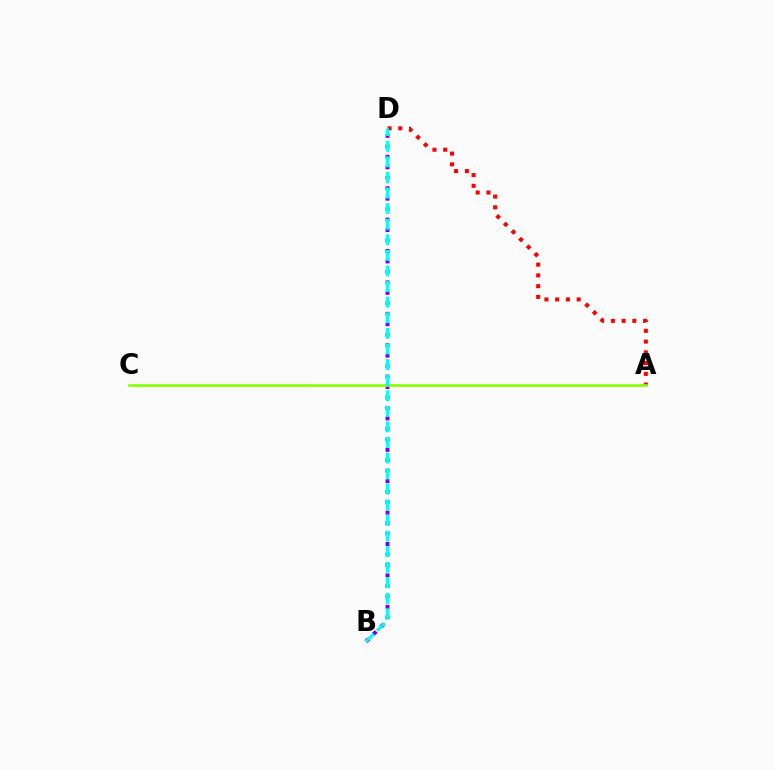{('B', 'D'): [{'color': '#7200ff', 'line_style': 'dotted', 'thickness': 2.84}, {'color': '#00fff6', 'line_style': 'dashed', 'thickness': 2.12}], ('A', 'D'): [{'color': '#ff0000', 'line_style': 'dotted', 'thickness': 2.92}], ('A', 'C'): [{'color': '#84ff00', 'line_style': 'solid', 'thickness': 1.9}]}